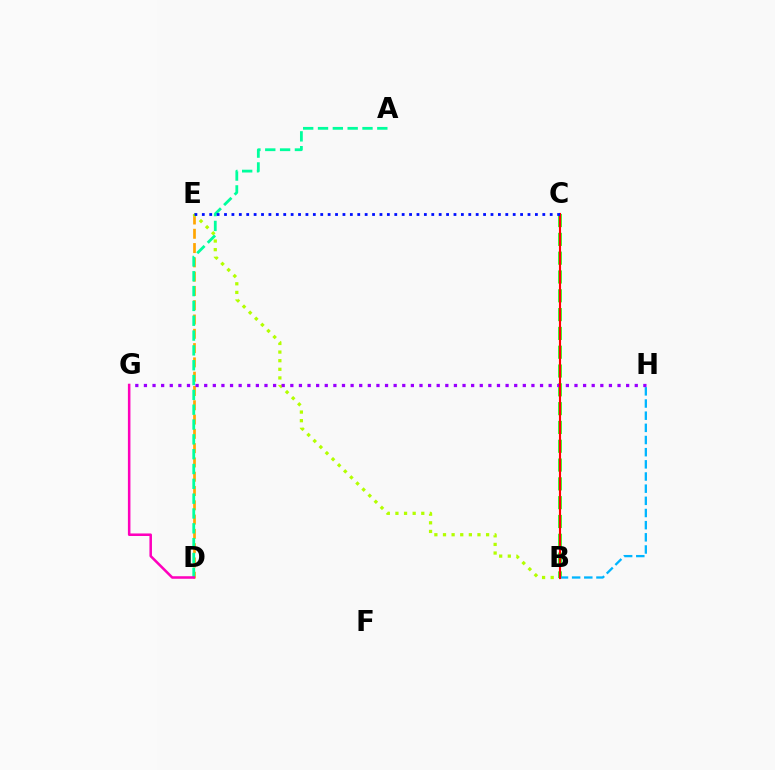{('D', 'E'): [{'color': '#ffa500', 'line_style': 'dashed', 'thickness': 1.94}], ('B', 'C'): [{'color': '#08ff00', 'line_style': 'dashed', 'thickness': 2.55}, {'color': '#ff0000', 'line_style': 'solid', 'thickness': 1.53}], ('B', 'H'): [{'color': '#00b5ff', 'line_style': 'dashed', 'thickness': 1.65}], ('B', 'E'): [{'color': '#b3ff00', 'line_style': 'dotted', 'thickness': 2.34}], ('A', 'D'): [{'color': '#00ff9d', 'line_style': 'dashed', 'thickness': 2.01}], ('G', 'H'): [{'color': '#9b00ff', 'line_style': 'dotted', 'thickness': 2.34}], ('C', 'E'): [{'color': '#0010ff', 'line_style': 'dotted', 'thickness': 2.01}], ('D', 'G'): [{'color': '#ff00bd', 'line_style': 'solid', 'thickness': 1.83}]}